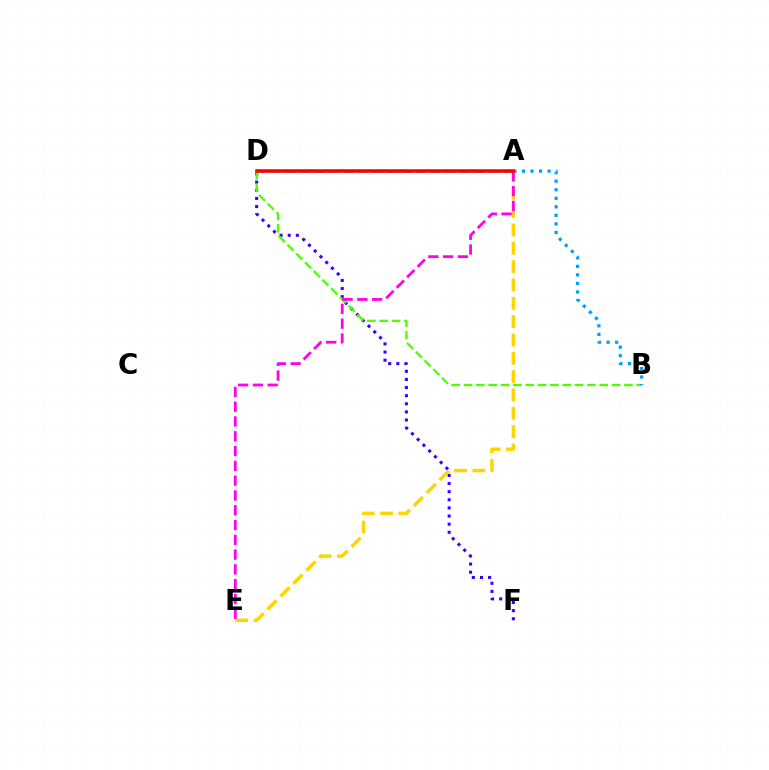{('D', 'F'): [{'color': '#3700ff', 'line_style': 'dotted', 'thickness': 2.21}], ('B', 'D'): [{'color': '#4fff00', 'line_style': 'dashed', 'thickness': 1.68}], ('A', 'E'): [{'color': '#ffd500', 'line_style': 'dashed', 'thickness': 2.49}, {'color': '#ff00ed', 'line_style': 'dashed', 'thickness': 2.01}], ('A', 'D'): [{'color': '#00ff86', 'line_style': 'dashed', 'thickness': 1.97}, {'color': '#ff0000', 'line_style': 'solid', 'thickness': 2.57}], ('A', 'B'): [{'color': '#009eff', 'line_style': 'dotted', 'thickness': 2.32}]}